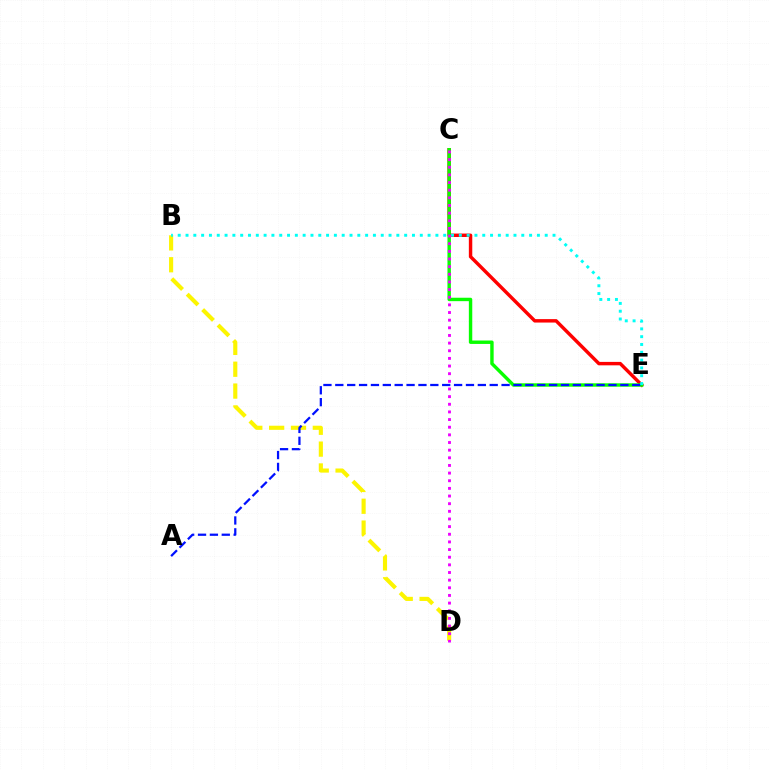{('C', 'E'): [{'color': '#ff0000', 'line_style': 'solid', 'thickness': 2.47}, {'color': '#08ff00', 'line_style': 'solid', 'thickness': 2.46}], ('B', 'D'): [{'color': '#fcf500', 'line_style': 'dashed', 'thickness': 2.97}], ('A', 'E'): [{'color': '#0010ff', 'line_style': 'dashed', 'thickness': 1.61}], ('C', 'D'): [{'color': '#ee00ff', 'line_style': 'dotted', 'thickness': 2.08}], ('B', 'E'): [{'color': '#00fff6', 'line_style': 'dotted', 'thickness': 2.12}]}